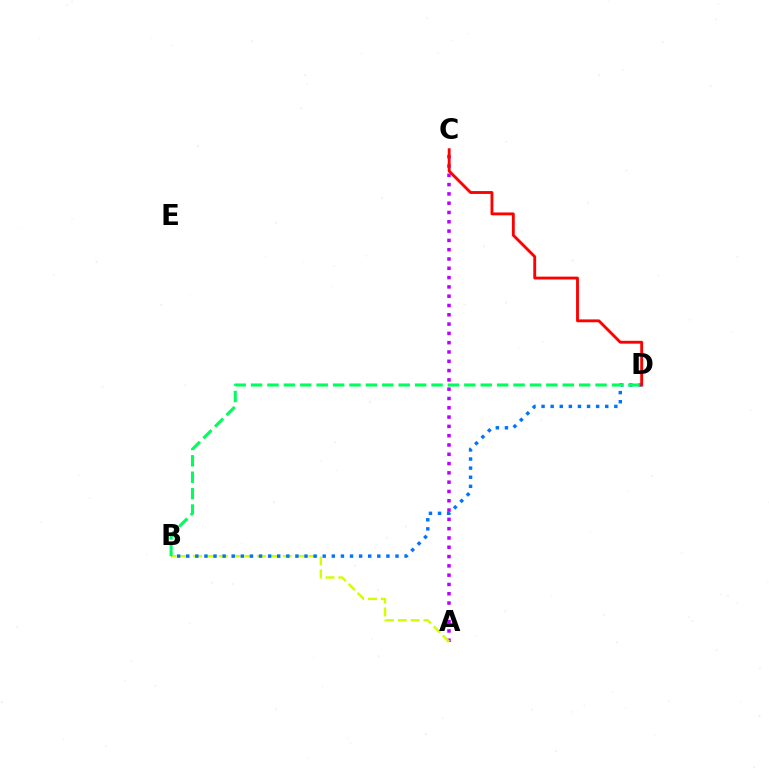{('A', 'C'): [{'color': '#b900ff', 'line_style': 'dotted', 'thickness': 2.53}], ('A', 'B'): [{'color': '#d1ff00', 'line_style': 'dashed', 'thickness': 1.74}], ('B', 'D'): [{'color': '#0074ff', 'line_style': 'dotted', 'thickness': 2.47}, {'color': '#00ff5c', 'line_style': 'dashed', 'thickness': 2.23}], ('C', 'D'): [{'color': '#ff0000', 'line_style': 'solid', 'thickness': 2.06}]}